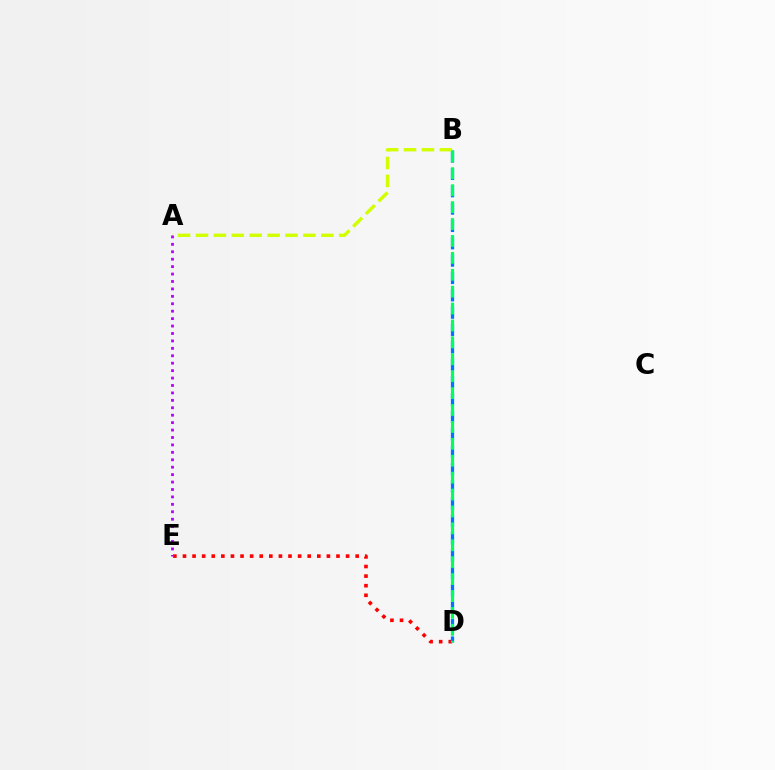{('D', 'E'): [{'color': '#ff0000', 'line_style': 'dotted', 'thickness': 2.61}], ('B', 'D'): [{'color': '#0074ff', 'line_style': 'dashed', 'thickness': 2.36}, {'color': '#00ff5c', 'line_style': 'dashed', 'thickness': 2.3}], ('A', 'B'): [{'color': '#d1ff00', 'line_style': 'dashed', 'thickness': 2.43}], ('A', 'E'): [{'color': '#b900ff', 'line_style': 'dotted', 'thickness': 2.02}]}